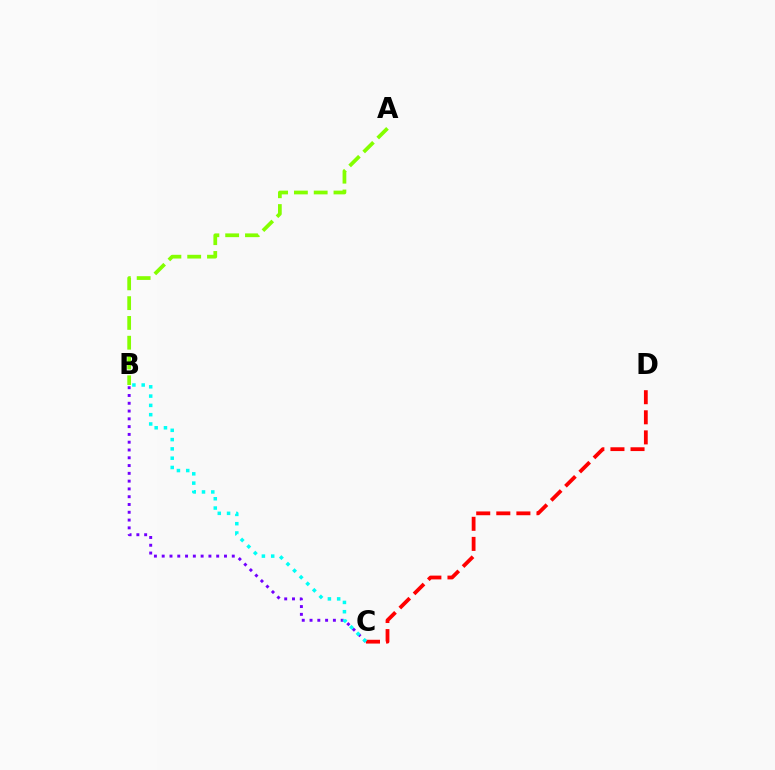{('B', 'C'): [{'color': '#7200ff', 'line_style': 'dotted', 'thickness': 2.12}, {'color': '#00fff6', 'line_style': 'dotted', 'thickness': 2.52}], ('C', 'D'): [{'color': '#ff0000', 'line_style': 'dashed', 'thickness': 2.73}], ('A', 'B'): [{'color': '#84ff00', 'line_style': 'dashed', 'thickness': 2.69}]}